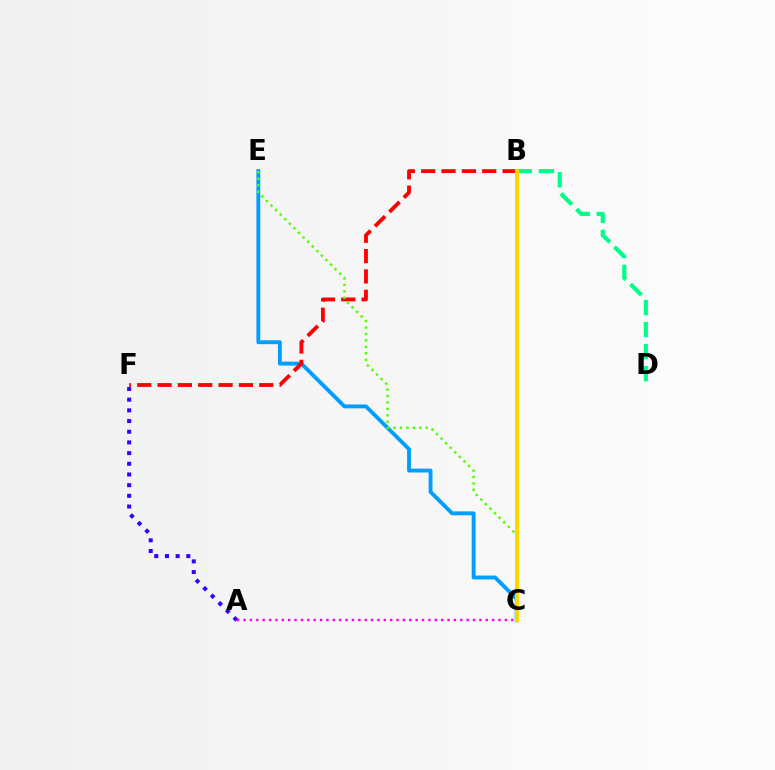{('A', 'F'): [{'color': '#3700ff', 'line_style': 'dotted', 'thickness': 2.9}], ('B', 'D'): [{'color': '#00ff86', 'line_style': 'dashed', 'thickness': 2.99}], ('C', 'E'): [{'color': '#009eff', 'line_style': 'solid', 'thickness': 2.79}, {'color': '#4fff00', 'line_style': 'dotted', 'thickness': 1.75}], ('B', 'F'): [{'color': '#ff0000', 'line_style': 'dashed', 'thickness': 2.76}], ('B', 'C'): [{'color': '#ffd500', 'line_style': 'solid', 'thickness': 2.92}], ('A', 'C'): [{'color': '#ff00ed', 'line_style': 'dotted', 'thickness': 1.73}]}